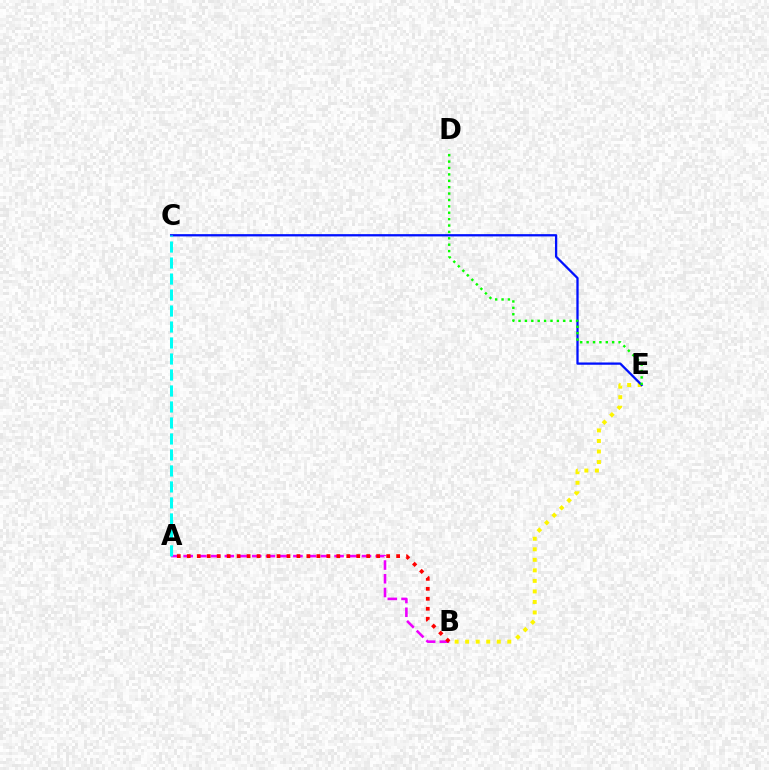{('B', 'E'): [{'color': '#fcf500', 'line_style': 'dotted', 'thickness': 2.86}], ('A', 'B'): [{'color': '#ee00ff', 'line_style': 'dashed', 'thickness': 1.86}, {'color': '#ff0000', 'line_style': 'dotted', 'thickness': 2.71}], ('C', 'E'): [{'color': '#0010ff', 'line_style': 'solid', 'thickness': 1.64}], ('D', 'E'): [{'color': '#08ff00', 'line_style': 'dotted', 'thickness': 1.74}], ('A', 'C'): [{'color': '#00fff6', 'line_style': 'dashed', 'thickness': 2.17}]}